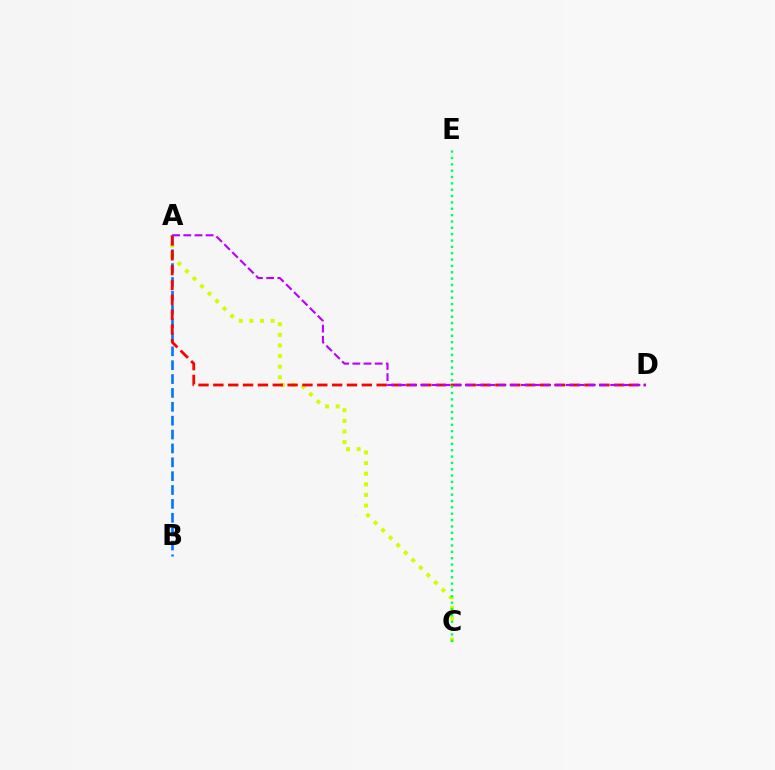{('A', 'C'): [{'color': '#d1ff00', 'line_style': 'dotted', 'thickness': 2.89}], ('A', 'B'): [{'color': '#0074ff', 'line_style': 'dashed', 'thickness': 1.88}], ('A', 'D'): [{'color': '#ff0000', 'line_style': 'dashed', 'thickness': 2.02}, {'color': '#b900ff', 'line_style': 'dashed', 'thickness': 1.52}], ('C', 'E'): [{'color': '#00ff5c', 'line_style': 'dotted', 'thickness': 1.73}]}